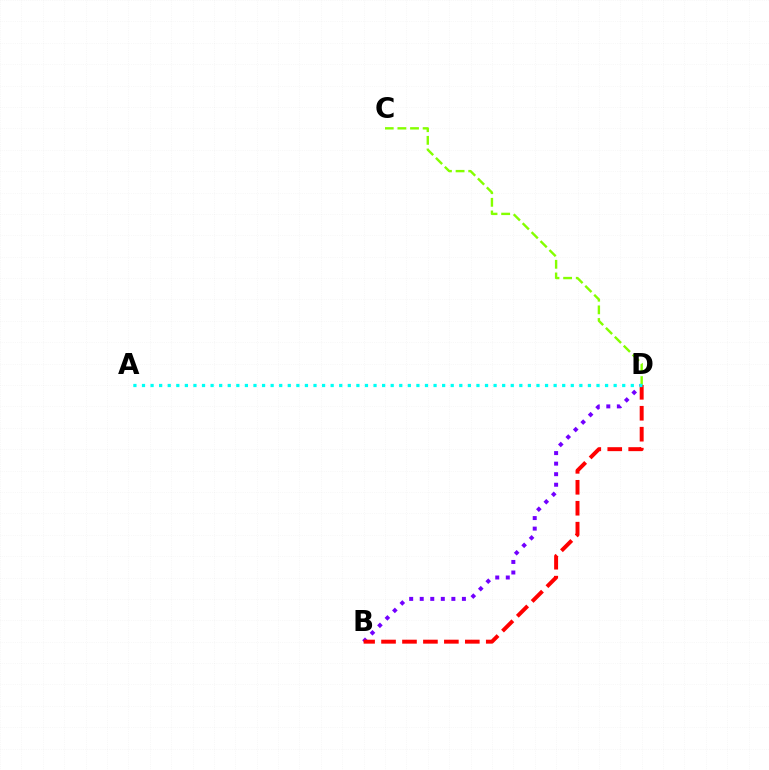{('B', 'D'): [{'color': '#7200ff', 'line_style': 'dotted', 'thickness': 2.87}, {'color': '#ff0000', 'line_style': 'dashed', 'thickness': 2.85}], ('C', 'D'): [{'color': '#84ff00', 'line_style': 'dashed', 'thickness': 1.72}], ('A', 'D'): [{'color': '#00fff6', 'line_style': 'dotted', 'thickness': 2.33}]}